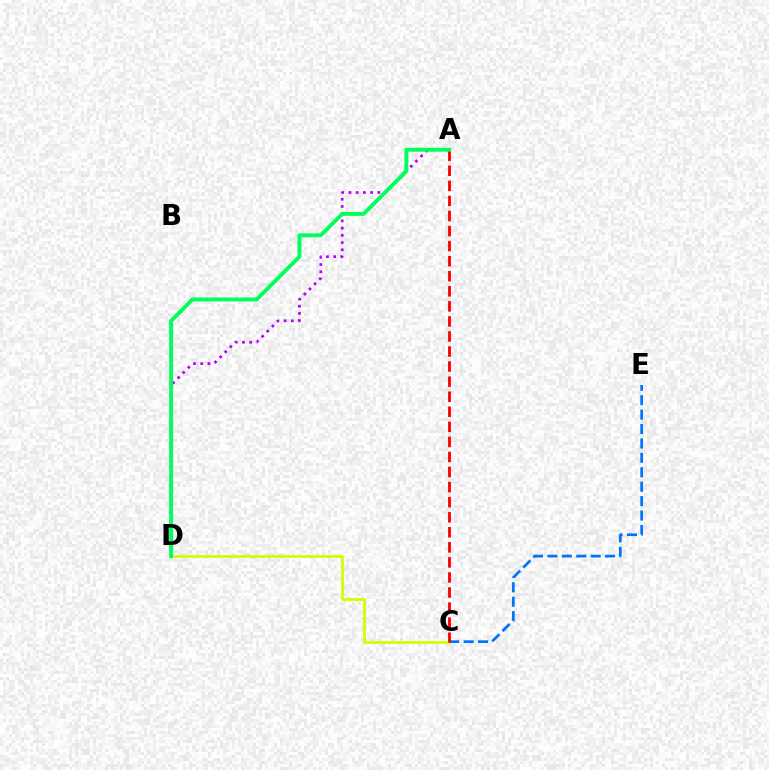{('C', 'D'): [{'color': '#d1ff00', 'line_style': 'solid', 'thickness': 2.0}], ('A', 'D'): [{'color': '#b900ff', 'line_style': 'dotted', 'thickness': 1.96}, {'color': '#00ff5c', 'line_style': 'solid', 'thickness': 2.81}], ('C', 'E'): [{'color': '#0074ff', 'line_style': 'dashed', 'thickness': 1.96}], ('A', 'C'): [{'color': '#ff0000', 'line_style': 'dashed', 'thickness': 2.05}]}